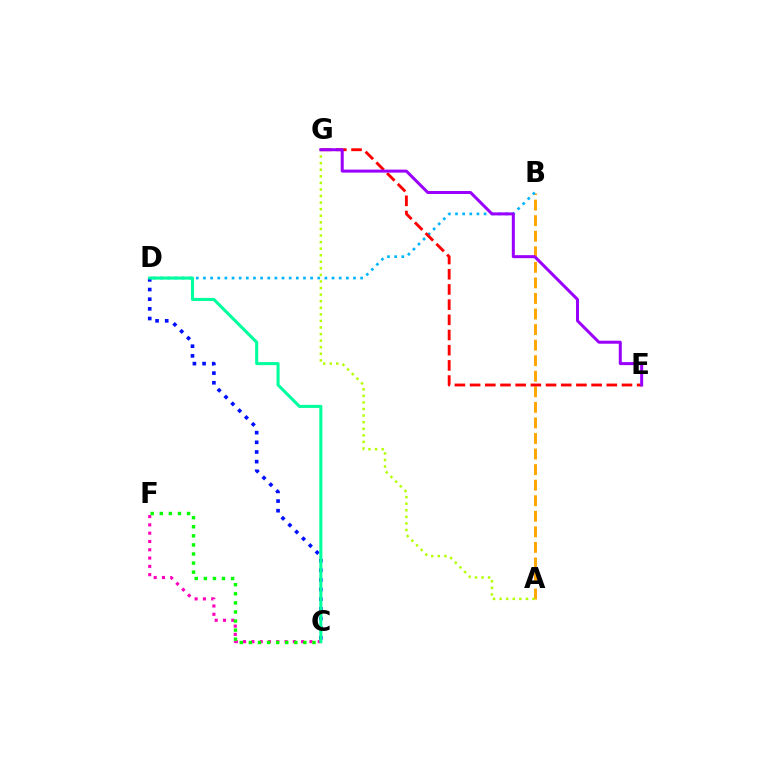{('C', 'F'): [{'color': '#ff00bd', 'line_style': 'dotted', 'thickness': 2.25}, {'color': '#08ff00', 'line_style': 'dotted', 'thickness': 2.47}], ('A', 'B'): [{'color': '#ffa500', 'line_style': 'dashed', 'thickness': 2.11}], ('B', 'D'): [{'color': '#00b5ff', 'line_style': 'dotted', 'thickness': 1.94}], ('C', 'D'): [{'color': '#0010ff', 'line_style': 'dotted', 'thickness': 2.62}, {'color': '#00ff9d', 'line_style': 'solid', 'thickness': 2.21}], ('E', 'G'): [{'color': '#ff0000', 'line_style': 'dashed', 'thickness': 2.06}, {'color': '#9b00ff', 'line_style': 'solid', 'thickness': 2.17}], ('A', 'G'): [{'color': '#b3ff00', 'line_style': 'dotted', 'thickness': 1.79}]}